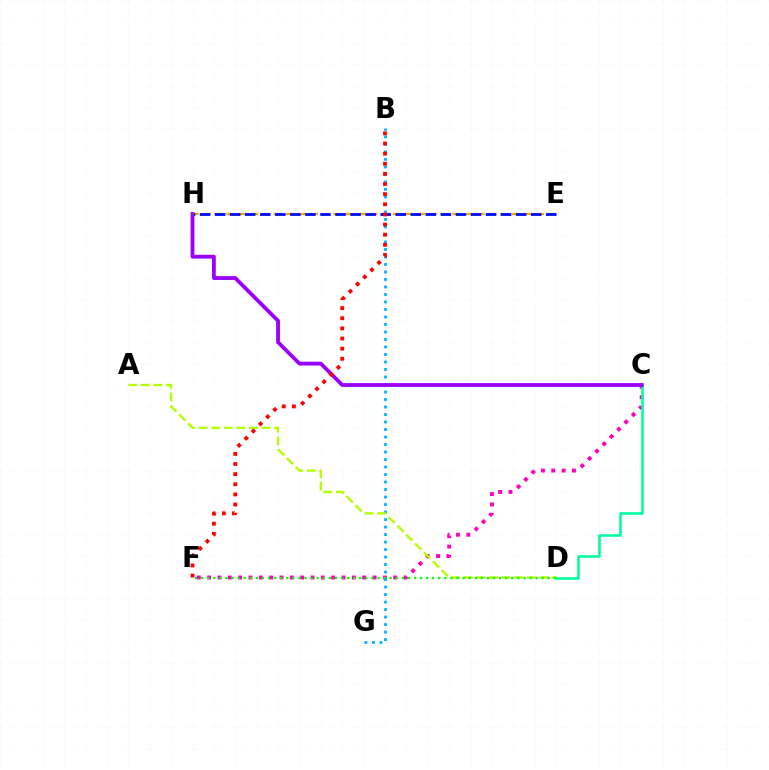{('C', 'F'): [{'color': '#ff00bd', 'line_style': 'dotted', 'thickness': 2.81}], ('B', 'G'): [{'color': '#00b5ff', 'line_style': 'dotted', 'thickness': 2.04}], ('A', 'D'): [{'color': '#b3ff00', 'line_style': 'dashed', 'thickness': 1.71}], ('C', 'D'): [{'color': '#00ff9d', 'line_style': 'solid', 'thickness': 1.87}], ('C', 'H'): [{'color': '#9b00ff', 'line_style': 'solid', 'thickness': 2.74}], ('E', 'H'): [{'color': '#ffa500', 'line_style': 'dashed', 'thickness': 1.62}, {'color': '#0010ff', 'line_style': 'dashed', 'thickness': 2.04}], ('D', 'F'): [{'color': '#08ff00', 'line_style': 'dotted', 'thickness': 1.65}], ('B', 'F'): [{'color': '#ff0000', 'line_style': 'dotted', 'thickness': 2.75}]}